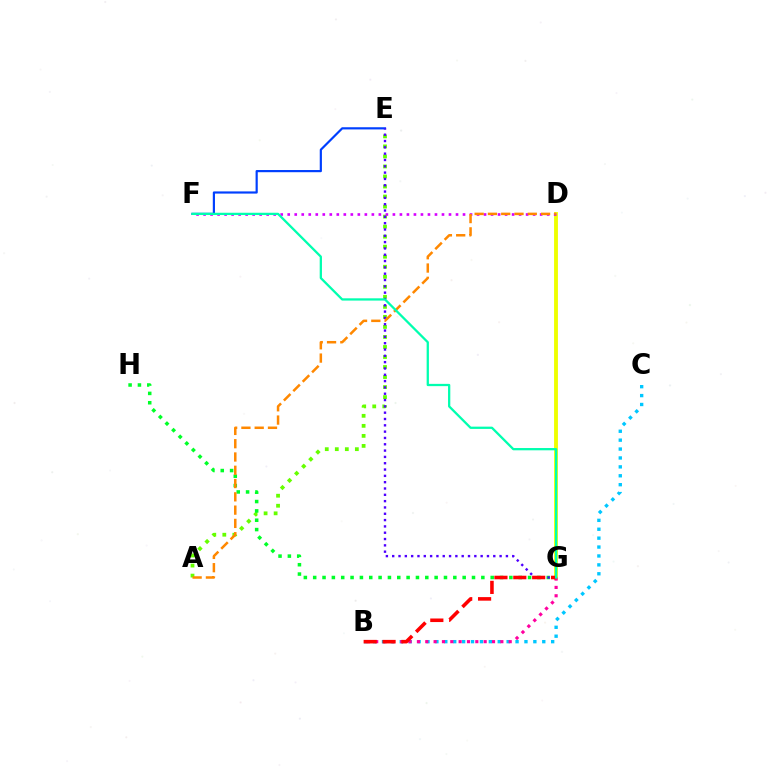{('D', 'G'): [{'color': '#eeff00', 'line_style': 'solid', 'thickness': 2.78}], ('A', 'E'): [{'color': '#66ff00', 'line_style': 'dotted', 'thickness': 2.72}], ('B', 'C'): [{'color': '#00c7ff', 'line_style': 'dotted', 'thickness': 2.42}], ('D', 'F'): [{'color': '#d600ff', 'line_style': 'dotted', 'thickness': 1.91}], ('E', 'F'): [{'color': '#003fff', 'line_style': 'solid', 'thickness': 1.57}], ('G', 'H'): [{'color': '#00ff27', 'line_style': 'dotted', 'thickness': 2.54}], ('B', 'G'): [{'color': '#ff00a0', 'line_style': 'dotted', 'thickness': 2.27}, {'color': '#ff0000', 'line_style': 'dashed', 'thickness': 2.56}], ('E', 'G'): [{'color': '#4f00ff', 'line_style': 'dotted', 'thickness': 1.72}], ('A', 'D'): [{'color': '#ff8800', 'line_style': 'dashed', 'thickness': 1.8}], ('F', 'G'): [{'color': '#00ffaf', 'line_style': 'solid', 'thickness': 1.64}]}